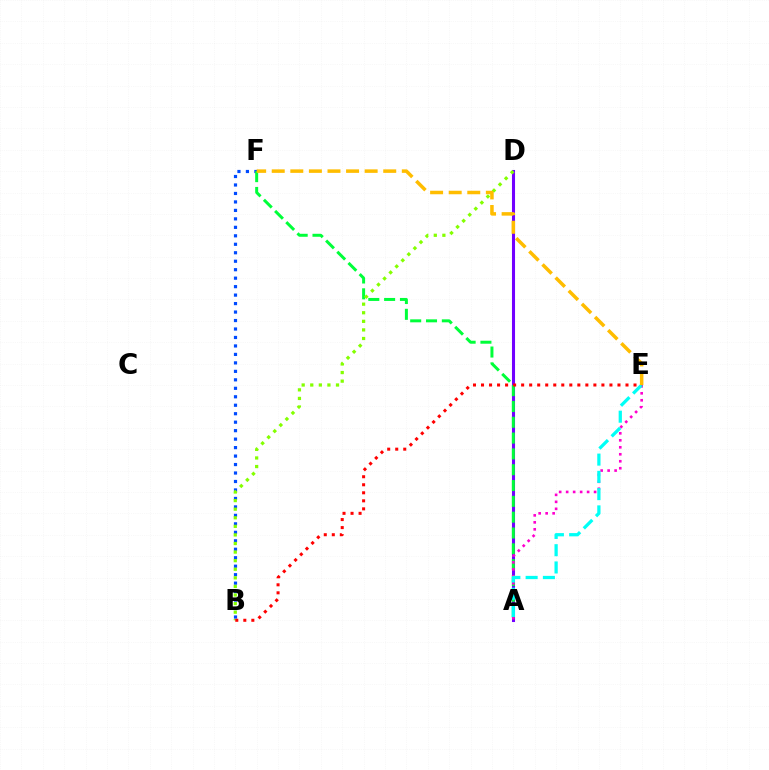{('A', 'D'): [{'color': '#7200ff', 'line_style': 'solid', 'thickness': 2.21}], ('B', 'F'): [{'color': '#004bff', 'line_style': 'dotted', 'thickness': 2.3}], ('A', 'F'): [{'color': '#00ff39', 'line_style': 'dashed', 'thickness': 2.15}], ('A', 'E'): [{'color': '#ff00cf', 'line_style': 'dotted', 'thickness': 1.9}, {'color': '#00fff6', 'line_style': 'dashed', 'thickness': 2.34}], ('B', 'D'): [{'color': '#84ff00', 'line_style': 'dotted', 'thickness': 2.33}], ('B', 'E'): [{'color': '#ff0000', 'line_style': 'dotted', 'thickness': 2.18}], ('E', 'F'): [{'color': '#ffbd00', 'line_style': 'dashed', 'thickness': 2.52}]}